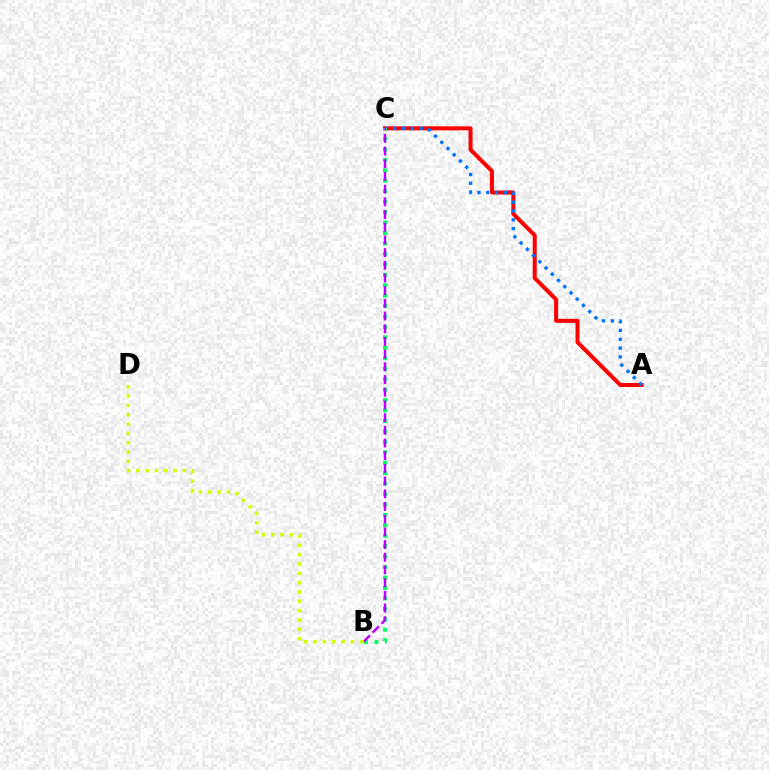{('A', 'C'): [{'color': '#ff0000', 'line_style': 'solid', 'thickness': 2.89}, {'color': '#0074ff', 'line_style': 'dotted', 'thickness': 2.4}], ('B', 'C'): [{'color': '#00ff5c', 'line_style': 'dotted', 'thickness': 2.84}, {'color': '#b900ff', 'line_style': 'dashed', 'thickness': 1.72}], ('B', 'D'): [{'color': '#d1ff00', 'line_style': 'dotted', 'thickness': 2.53}]}